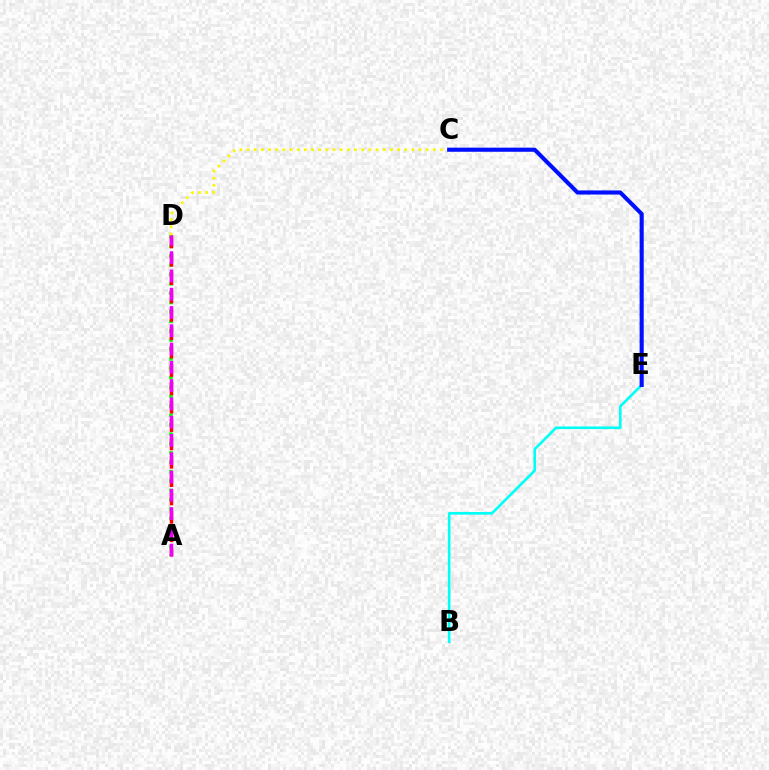{('A', 'D'): [{'color': '#08ff00', 'line_style': 'dotted', 'thickness': 2.55}, {'color': '#ff0000', 'line_style': 'dashed', 'thickness': 2.49}, {'color': '#ee00ff', 'line_style': 'dashed', 'thickness': 2.48}], ('B', 'E'): [{'color': '#00fff6', 'line_style': 'solid', 'thickness': 1.89}], ('C', 'D'): [{'color': '#fcf500', 'line_style': 'dotted', 'thickness': 1.95}], ('C', 'E'): [{'color': '#0010ff', 'line_style': 'solid', 'thickness': 2.95}]}